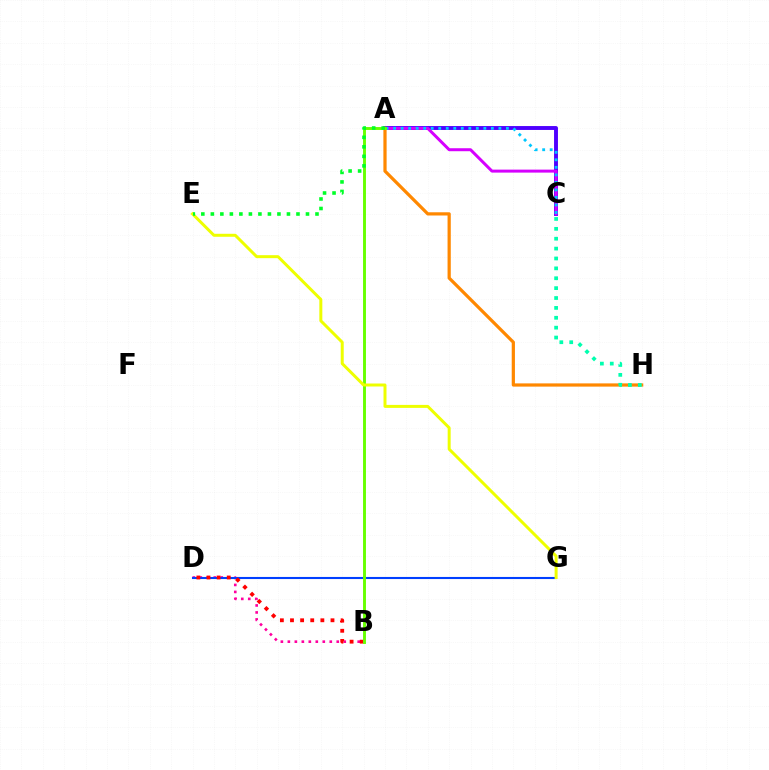{('B', 'D'): [{'color': '#ff00a0', 'line_style': 'dotted', 'thickness': 1.9}, {'color': '#ff0000', 'line_style': 'dotted', 'thickness': 2.75}], ('A', 'C'): [{'color': '#4f00ff', 'line_style': 'solid', 'thickness': 2.81}, {'color': '#d600ff', 'line_style': 'solid', 'thickness': 2.15}, {'color': '#00c7ff', 'line_style': 'dotted', 'thickness': 2.04}], ('D', 'G'): [{'color': '#003fff', 'line_style': 'solid', 'thickness': 1.51}], ('A', 'H'): [{'color': '#ff8800', 'line_style': 'solid', 'thickness': 2.32}], ('A', 'B'): [{'color': '#66ff00', 'line_style': 'solid', 'thickness': 2.1}], ('E', 'G'): [{'color': '#eeff00', 'line_style': 'solid', 'thickness': 2.15}], ('C', 'H'): [{'color': '#00ffaf', 'line_style': 'dotted', 'thickness': 2.69}], ('A', 'E'): [{'color': '#00ff27', 'line_style': 'dotted', 'thickness': 2.58}]}